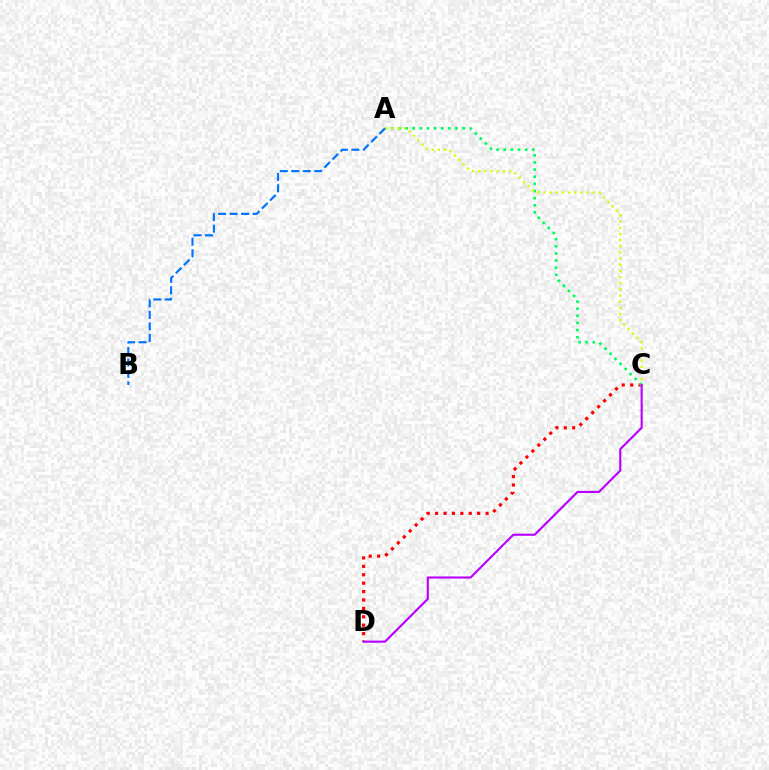{('C', 'D'): [{'color': '#ff0000', 'line_style': 'dotted', 'thickness': 2.29}, {'color': '#b900ff', 'line_style': 'solid', 'thickness': 1.53}], ('A', 'C'): [{'color': '#00ff5c', 'line_style': 'dotted', 'thickness': 1.94}, {'color': '#d1ff00', 'line_style': 'dotted', 'thickness': 1.67}], ('A', 'B'): [{'color': '#0074ff', 'line_style': 'dashed', 'thickness': 1.56}]}